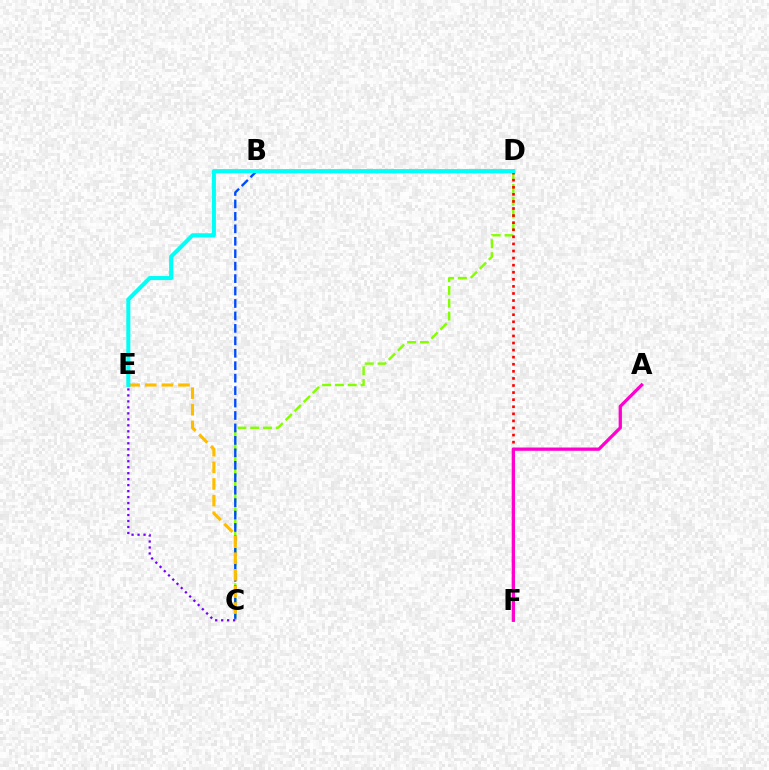{('C', 'D'): [{'color': '#84ff00', 'line_style': 'dashed', 'thickness': 1.74}], ('B', 'C'): [{'color': '#004bff', 'line_style': 'dashed', 'thickness': 1.69}], ('C', 'E'): [{'color': '#ffbd00', 'line_style': 'dashed', 'thickness': 2.26}, {'color': '#7200ff', 'line_style': 'dotted', 'thickness': 1.63}], ('D', 'F'): [{'color': '#ff0000', 'line_style': 'dotted', 'thickness': 1.92}], ('B', 'D'): [{'color': '#00ff39', 'line_style': 'dotted', 'thickness': 2.44}], ('A', 'F'): [{'color': '#ff00cf', 'line_style': 'solid', 'thickness': 2.36}], ('D', 'E'): [{'color': '#00fff6', 'line_style': 'solid', 'thickness': 2.91}]}